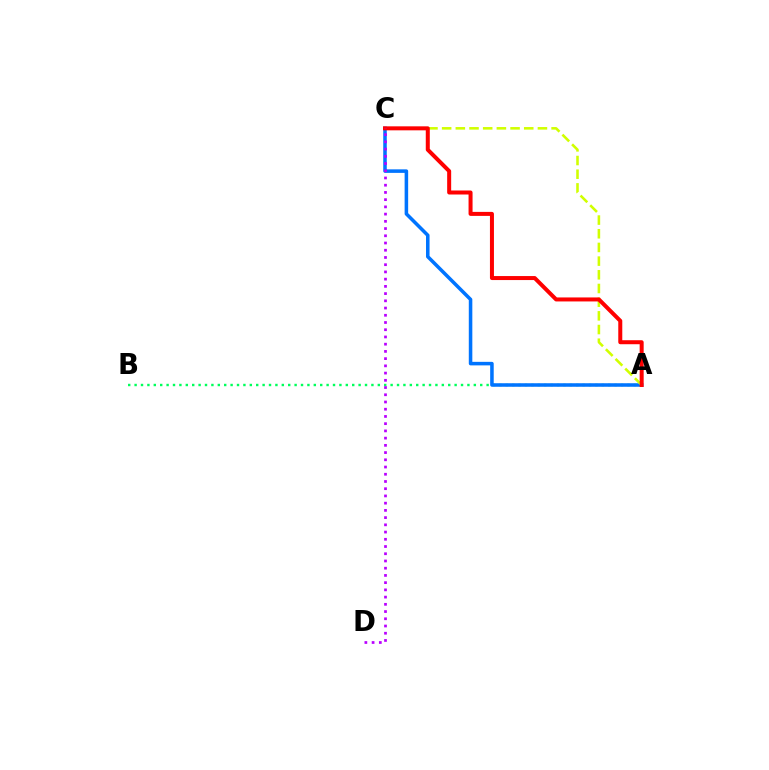{('A', 'B'): [{'color': '#00ff5c', 'line_style': 'dotted', 'thickness': 1.74}], ('A', 'C'): [{'color': '#0074ff', 'line_style': 'solid', 'thickness': 2.55}, {'color': '#d1ff00', 'line_style': 'dashed', 'thickness': 1.86}, {'color': '#ff0000', 'line_style': 'solid', 'thickness': 2.88}], ('C', 'D'): [{'color': '#b900ff', 'line_style': 'dotted', 'thickness': 1.96}]}